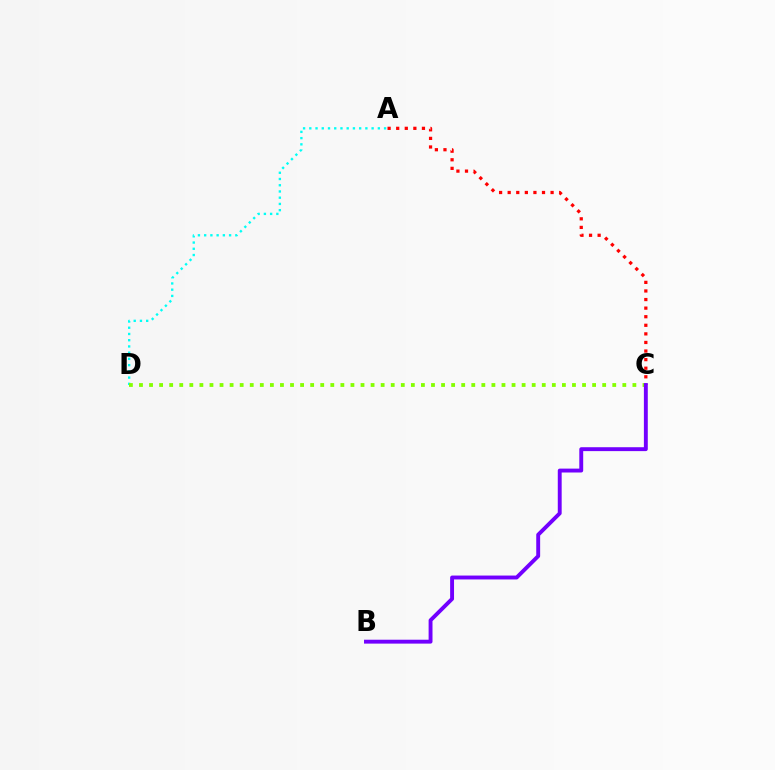{('A', 'D'): [{'color': '#00fff6', 'line_style': 'dotted', 'thickness': 1.69}], ('A', 'C'): [{'color': '#ff0000', 'line_style': 'dotted', 'thickness': 2.33}], ('C', 'D'): [{'color': '#84ff00', 'line_style': 'dotted', 'thickness': 2.74}], ('B', 'C'): [{'color': '#7200ff', 'line_style': 'solid', 'thickness': 2.8}]}